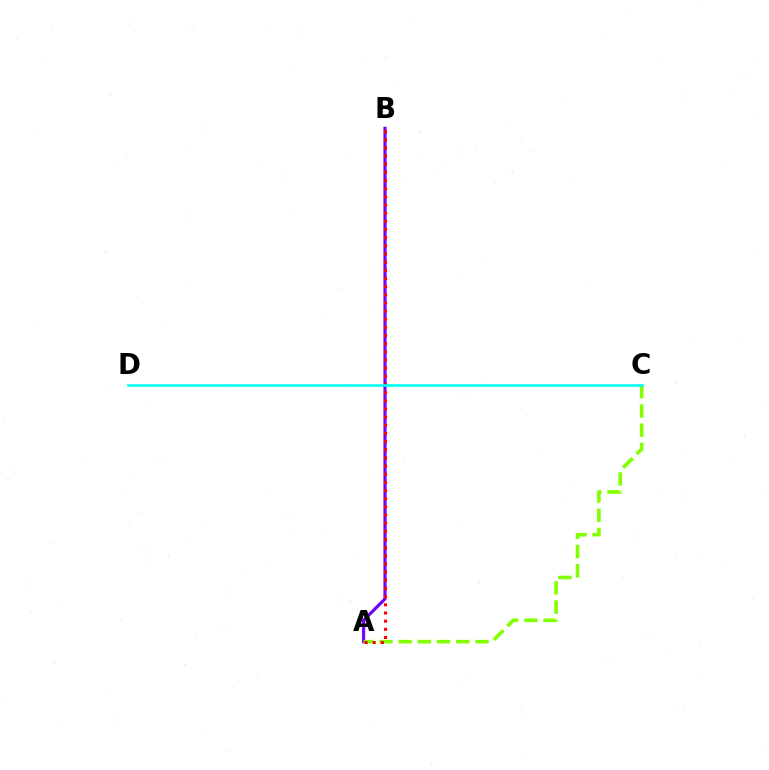{('A', 'B'): [{'color': '#7200ff', 'line_style': 'solid', 'thickness': 2.27}, {'color': '#ff0000', 'line_style': 'dotted', 'thickness': 2.22}], ('A', 'C'): [{'color': '#84ff00', 'line_style': 'dashed', 'thickness': 2.61}], ('C', 'D'): [{'color': '#00fff6', 'line_style': 'solid', 'thickness': 1.9}]}